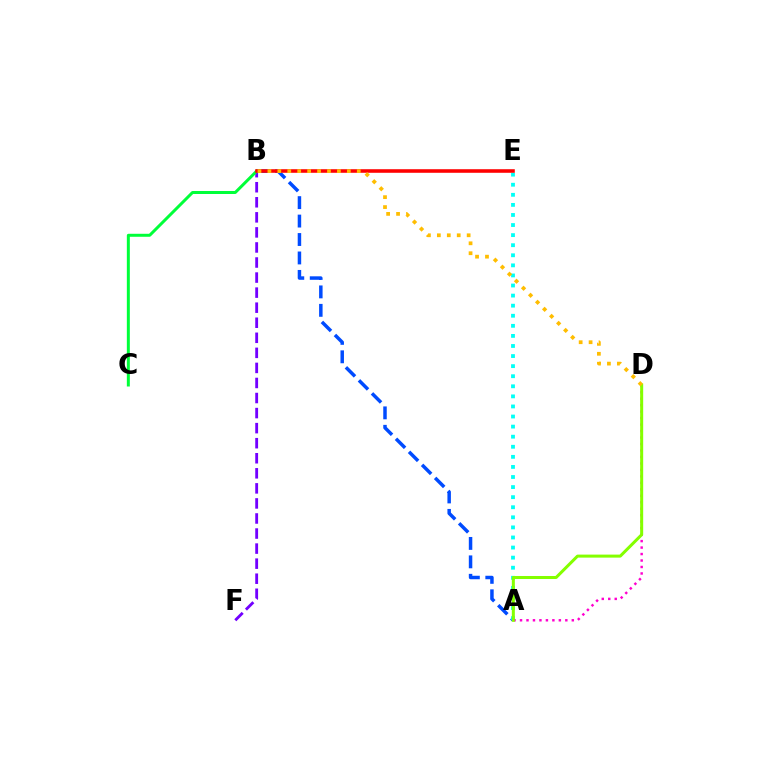{('B', 'F'): [{'color': '#7200ff', 'line_style': 'dashed', 'thickness': 2.05}], ('A', 'B'): [{'color': '#004bff', 'line_style': 'dashed', 'thickness': 2.51}], ('B', 'C'): [{'color': '#00ff39', 'line_style': 'solid', 'thickness': 2.15}], ('A', 'E'): [{'color': '#00fff6', 'line_style': 'dotted', 'thickness': 2.74}], ('B', 'E'): [{'color': '#ff0000', 'line_style': 'solid', 'thickness': 2.57}], ('A', 'D'): [{'color': '#ff00cf', 'line_style': 'dotted', 'thickness': 1.76}, {'color': '#84ff00', 'line_style': 'solid', 'thickness': 2.17}], ('B', 'D'): [{'color': '#ffbd00', 'line_style': 'dotted', 'thickness': 2.7}]}